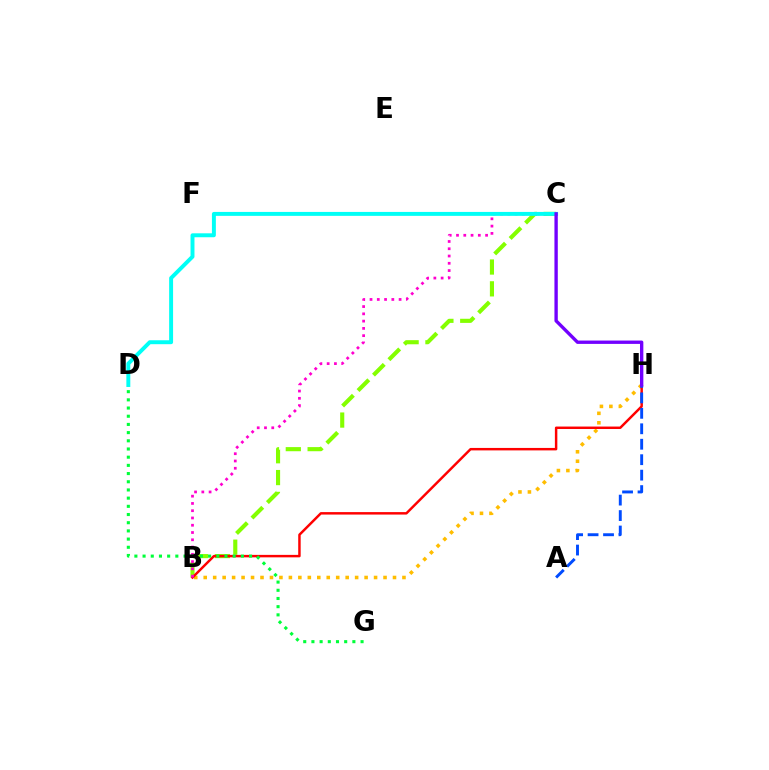{('B', 'H'): [{'color': '#ffbd00', 'line_style': 'dotted', 'thickness': 2.57}, {'color': '#ff0000', 'line_style': 'solid', 'thickness': 1.77}], ('B', 'C'): [{'color': '#84ff00', 'line_style': 'dashed', 'thickness': 2.97}, {'color': '#ff00cf', 'line_style': 'dotted', 'thickness': 1.98}], ('C', 'D'): [{'color': '#00fff6', 'line_style': 'solid', 'thickness': 2.84}], ('A', 'H'): [{'color': '#004bff', 'line_style': 'dashed', 'thickness': 2.1}], ('C', 'H'): [{'color': '#7200ff', 'line_style': 'solid', 'thickness': 2.41}], ('D', 'G'): [{'color': '#00ff39', 'line_style': 'dotted', 'thickness': 2.23}]}